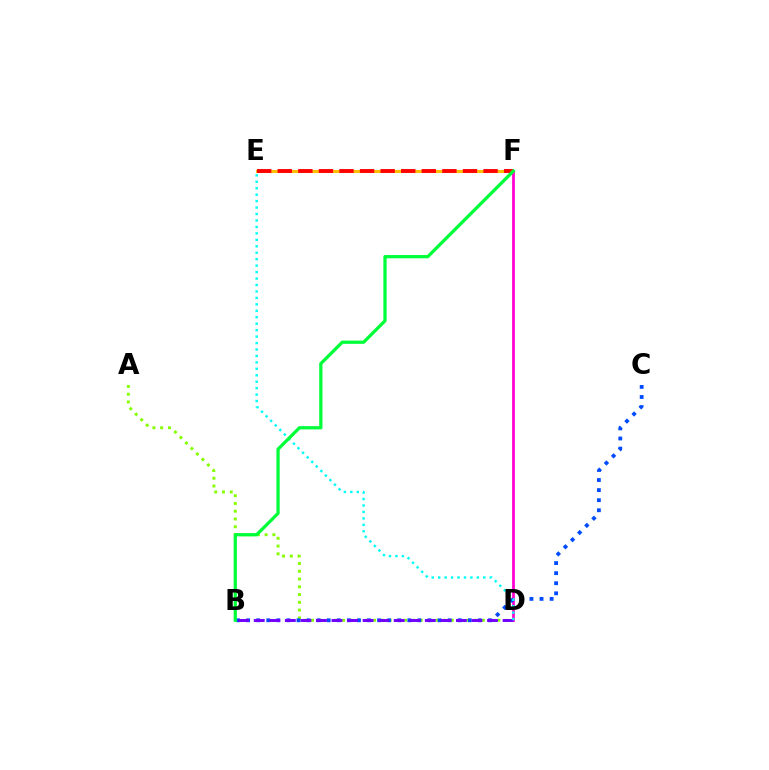{('E', 'F'): [{'color': '#ffbd00', 'line_style': 'solid', 'thickness': 2.18}, {'color': '#ff0000', 'line_style': 'dashed', 'thickness': 2.8}], ('A', 'D'): [{'color': '#84ff00', 'line_style': 'dotted', 'thickness': 2.11}], ('D', 'F'): [{'color': '#ff00cf', 'line_style': 'solid', 'thickness': 1.99}], ('B', 'C'): [{'color': '#004bff', 'line_style': 'dotted', 'thickness': 2.74}], ('B', 'D'): [{'color': '#7200ff', 'line_style': 'dashed', 'thickness': 2.11}], ('D', 'E'): [{'color': '#00fff6', 'line_style': 'dotted', 'thickness': 1.75}], ('B', 'F'): [{'color': '#00ff39', 'line_style': 'solid', 'thickness': 2.34}]}